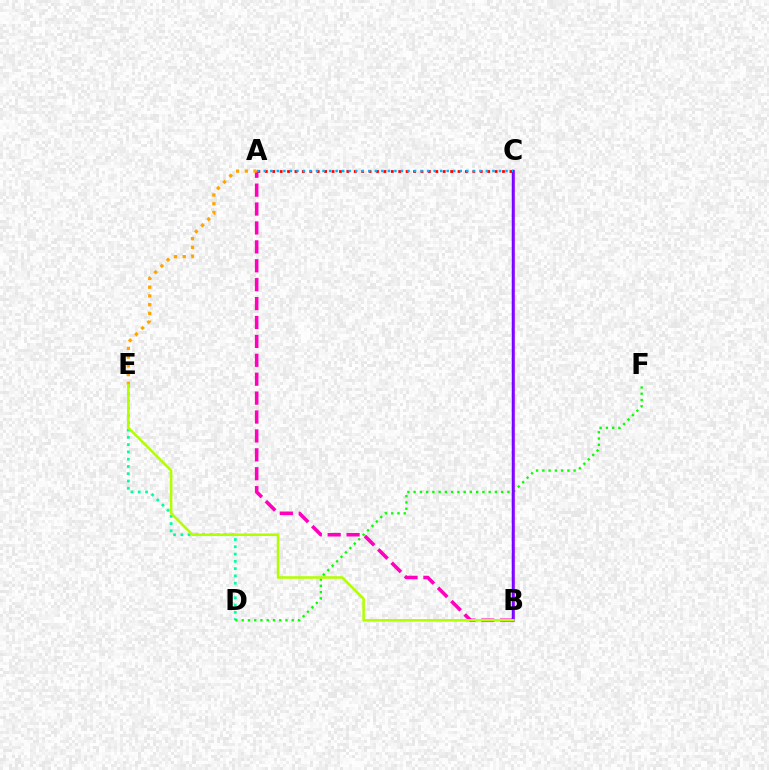{('D', 'E'): [{'color': '#00ff9d', 'line_style': 'dotted', 'thickness': 1.98}], ('A', 'C'): [{'color': '#ff0000', 'line_style': 'dotted', 'thickness': 2.01}, {'color': '#00b5ff', 'line_style': 'dotted', 'thickness': 1.78}], ('A', 'B'): [{'color': '#ff00bd', 'line_style': 'dashed', 'thickness': 2.57}], ('A', 'E'): [{'color': '#ffa500', 'line_style': 'dotted', 'thickness': 2.38}], ('D', 'F'): [{'color': '#08ff00', 'line_style': 'dotted', 'thickness': 1.7}], ('B', 'C'): [{'color': '#0010ff', 'line_style': 'solid', 'thickness': 1.76}, {'color': '#9b00ff', 'line_style': 'solid', 'thickness': 1.81}], ('B', 'E'): [{'color': '#b3ff00', 'line_style': 'solid', 'thickness': 1.84}]}